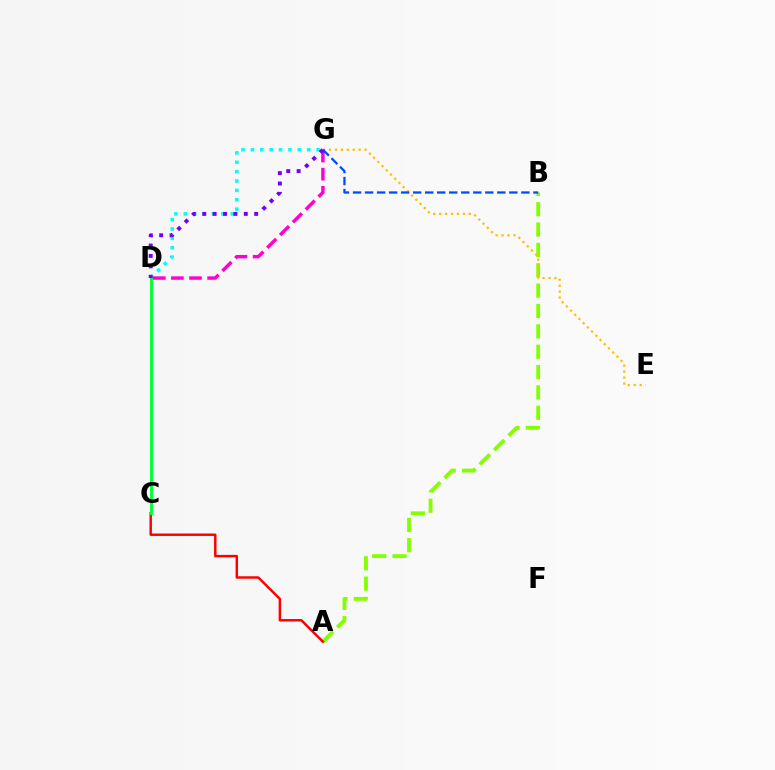{('D', 'G'): [{'color': '#00fff6', 'line_style': 'dotted', 'thickness': 2.55}, {'color': '#ff00cf', 'line_style': 'dashed', 'thickness': 2.46}, {'color': '#7200ff', 'line_style': 'dotted', 'thickness': 2.82}], ('A', 'B'): [{'color': '#84ff00', 'line_style': 'dashed', 'thickness': 2.77}], ('A', 'C'): [{'color': '#ff0000', 'line_style': 'solid', 'thickness': 1.77}], ('E', 'G'): [{'color': '#ffbd00', 'line_style': 'dotted', 'thickness': 1.61}], ('C', 'D'): [{'color': '#00ff39', 'line_style': 'solid', 'thickness': 2.08}], ('B', 'G'): [{'color': '#004bff', 'line_style': 'dashed', 'thickness': 1.63}]}